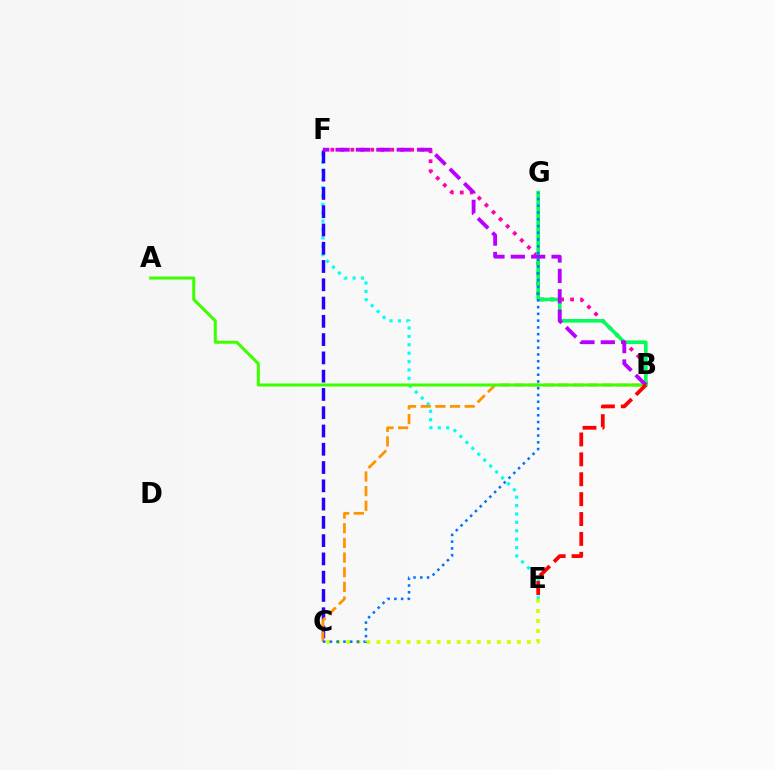{('E', 'F'): [{'color': '#00fff6', 'line_style': 'dotted', 'thickness': 2.28}], ('C', 'E'): [{'color': '#d1ff00', 'line_style': 'dotted', 'thickness': 2.73}], ('B', 'F'): [{'color': '#ff00ac', 'line_style': 'dotted', 'thickness': 2.71}, {'color': '#b900ff', 'line_style': 'dashed', 'thickness': 2.77}], ('C', 'F'): [{'color': '#2500ff', 'line_style': 'dashed', 'thickness': 2.48}], ('B', 'G'): [{'color': '#00ff5c', 'line_style': 'solid', 'thickness': 2.6}], ('B', 'C'): [{'color': '#ff9400', 'line_style': 'dashed', 'thickness': 1.99}], ('A', 'B'): [{'color': '#3dff00', 'line_style': 'solid', 'thickness': 2.19}], ('B', 'E'): [{'color': '#ff0000', 'line_style': 'dashed', 'thickness': 2.7}], ('C', 'G'): [{'color': '#0074ff', 'line_style': 'dotted', 'thickness': 1.84}]}